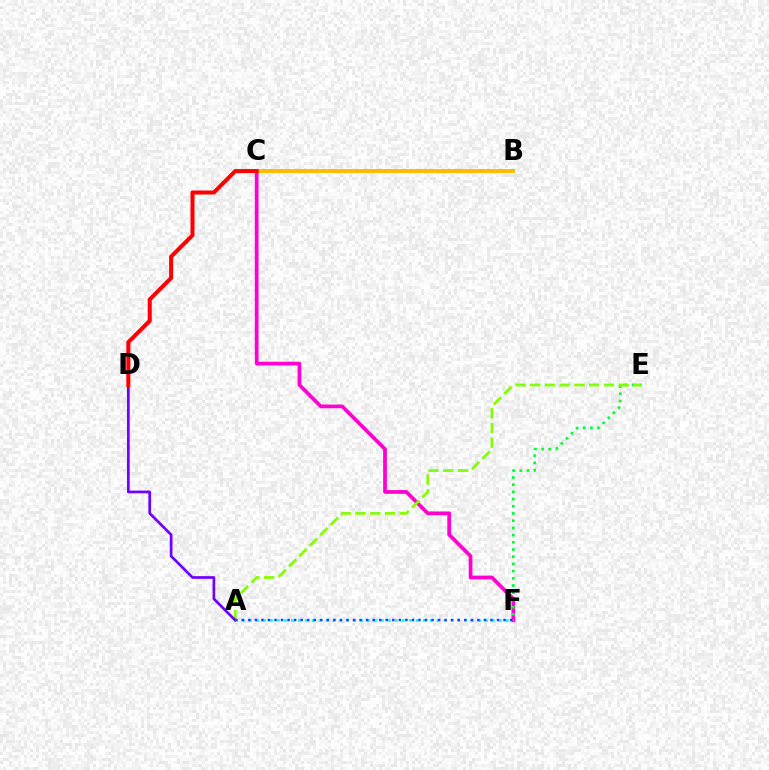{('C', 'F'): [{'color': '#ff00cf', 'line_style': 'solid', 'thickness': 2.68}], ('E', 'F'): [{'color': '#00ff39', 'line_style': 'dotted', 'thickness': 1.96}], ('A', 'E'): [{'color': '#84ff00', 'line_style': 'dashed', 'thickness': 2.0}], ('B', 'C'): [{'color': '#ffbd00', 'line_style': 'solid', 'thickness': 2.86}], ('A', 'D'): [{'color': '#7200ff', 'line_style': 'solid', 'thickness': 1.96}], ('C', 'D'): [{'color': '#ff0000', 'line_style': 'solid', 'thickness': 2.92}], ('A', 'F'): [{'color': '#00fff6', 'line_style': 'dotted', 'thickness': 1.88}, {'color': '#004bff', 'line_style': 'dotted', 'thickness': 1.78}]}